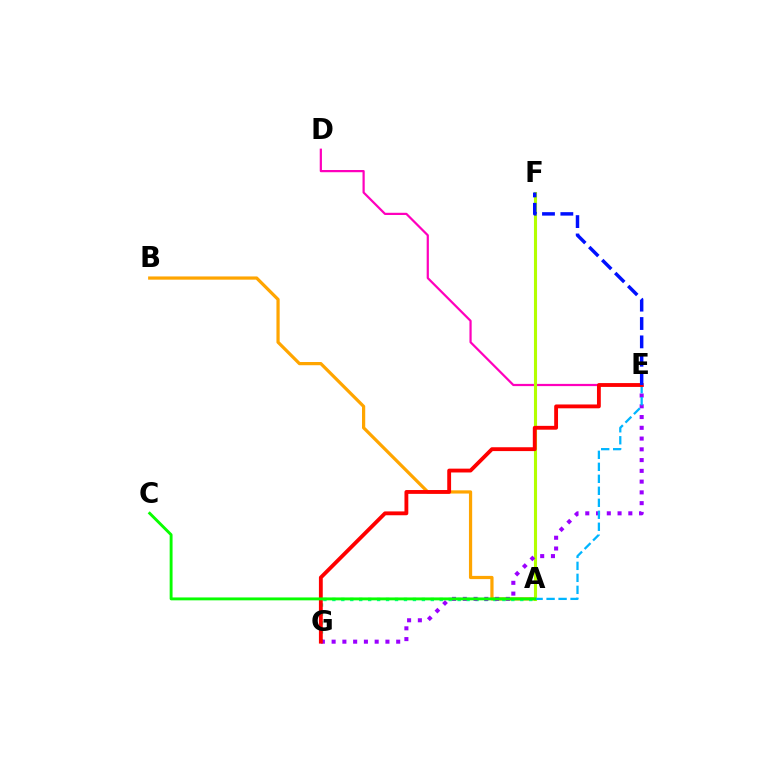{('D', 'E'): [{'color': '#ff00bd', 'line_style': 'solid', 'thickness': 1.59}], ('A', 'B'): [{'color': '#ffa500', 'line_style': 'solid', 'thickness': 2.32}], ('A', 'G'): [{'color': '#00ff9d', 'line_style': 'dotted', 'thickness': 2.43}], ('A', 'F'): [{'color': '#b3ff00', 'line_style': 'solid', 'thickness': 2.22}], ('E', 'G'): [{'color': '#9b00ff', 'line_style': 'dotted', 'thickness': 2.92}, {'color': '#ff0000', 'line_style': 'solid', 'thickness': 2.76}], ('A', 'E'): [{'color': '#00b5ff', 'line_style': 'dashed', 'thickness': 1.63}], ('E', 'F'): [{'color': '#0010ff', 'line_style': 'dashed', 'thickness': 2.49}], ('A', 'C'): [{'color': '#08ff00', 'line_style': 'solid', 'thickness': 2.08}]}